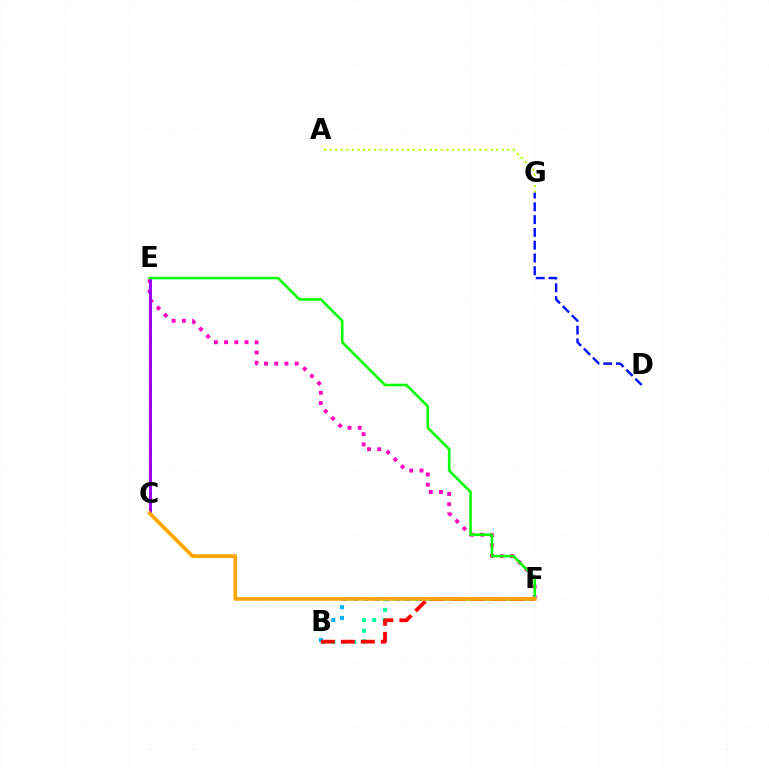{('B', 'F'): [{'color': '#00ff9d', 'line_style': 'dotted', 'thickness': 2.84}, {'color': '#00b5ff', 'line_style': 'dotted', 'thickness': 2.92}, {'color': '#ff0000', 'line_style': 'dashed', 'thickness': 2.72}], ('E', 'F'): [{'color': '#ff00bd', 'line_style': 'dotted', 'thickness': 2.78}, {'color': '#08ff00', 'line_style': 'solid', 'thickness': 1.87}], ('D', 'G'): [{'color': '#0010ff', 'line_style': 'dashed', 'thickness': 1.74}], ('C', 'E'): [{'color': '#9b00ff', 'line_style': 'solid', 'thickness': 2.17}], ('A', 'G'): [{'color': '#b3ff00', 'line_style': 'dotted', 'thickness': 1.51}], ('C', 'F'): [{'color': '#ffa500', 'line_style': 'solid', 'thickness': 2.66}]}